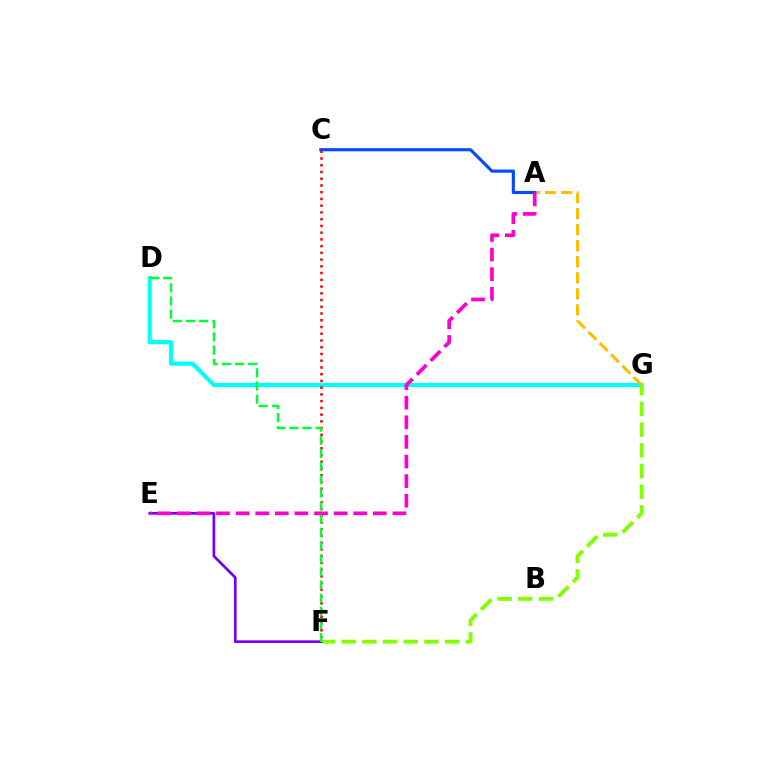{('D', 'G'): [{'color': '#00fff6', 'line_style': 'solid', 'thickness': 2.99}], ('A', 'G'): [{'color': '#ffbd00', 'line_style': 'dashed', 'thickness': 2.18}], ('F', 'G'): [{'color': '#84ff00', 'line_style': 'dashed', 'thickness': 2.81}], ('A', 'C'): [{'color': '#004bff', 'line_style': 'solid', 'thickness': 2.25}], ('E', 'F'): [{'color': '#7200ff', 'line_style': 'solid', 'thickness': 1.93}], ('A', 'E'): [{'color': '#ff00cf', 'line_style': 'dashed', 'thickness': 2.66}], ('C', 'F'): [{'color': '#ff0000', 'line_style': 'dotted', 'thickness': 1.83}], ('D', 'F'): [{'color': '#00ff39', 'line_style': 'dashed', 'thickness': 1.79}]}